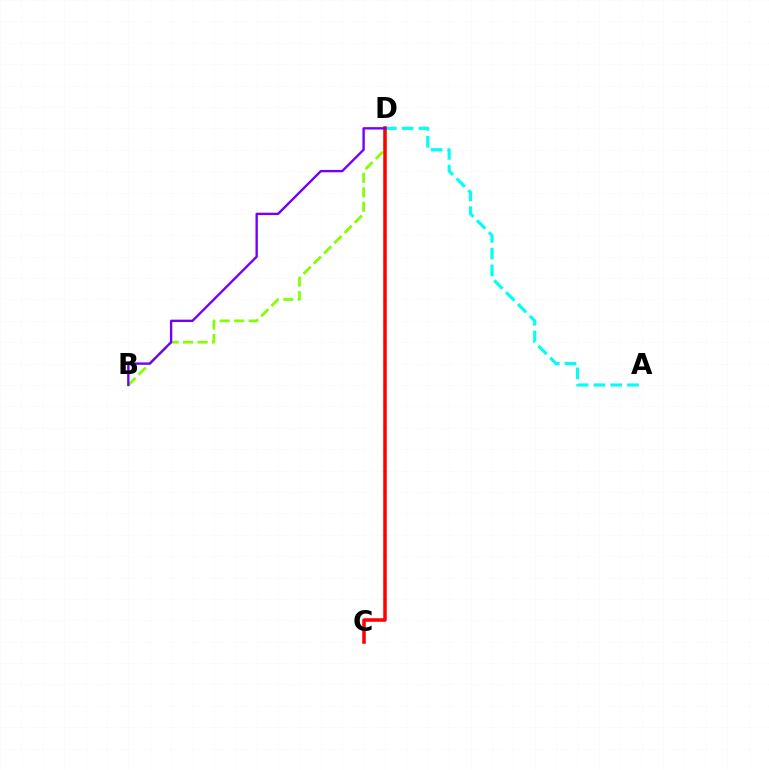{('A', 'D'): [{'color': '#00fff6', 'line_style': 'dashed', 'thickness': 2.28}], ('B', 'D'): [{'color': '#84ff00', 'line_style': 'dashed', 'thickness': 1.97}, {'color': '#7200ff', 'line_style': 'solid', 'thickness': 1.71}], ('C', 'D'): [{'color': '#ff0000', 'line_style': 'solid', 'thickness': 2.53}]}